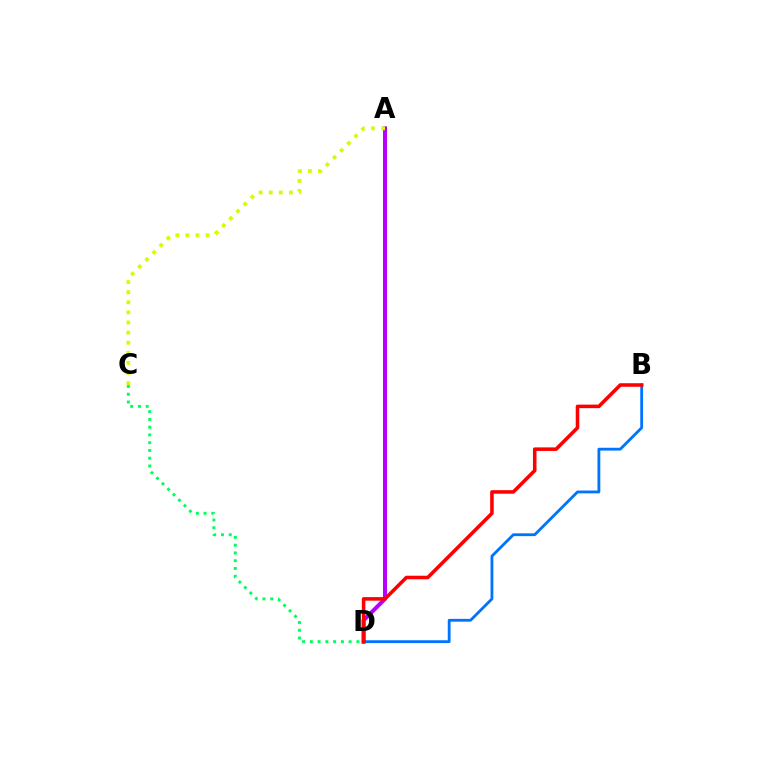{('A', 'D'): [{'color': '#b900ff', 'line_style': 'solid', 'thickness': 2.9}], ('A', 'C'): [{'color': '#d1ff00', 'line_style': 'dotted', 'thickness': 2.74}], ('B', 'D'): [{'color': '#0074ff', 'line_style': 'solid', 'thickness': 2.03}, {'color': '#ff0000', 'line_style': 'solid', 'thickness': 2.56}], ('C', 'D'): [{'color': '#00ff5c', 'line_style': 'dotted', 'thickness': 2.11}]}